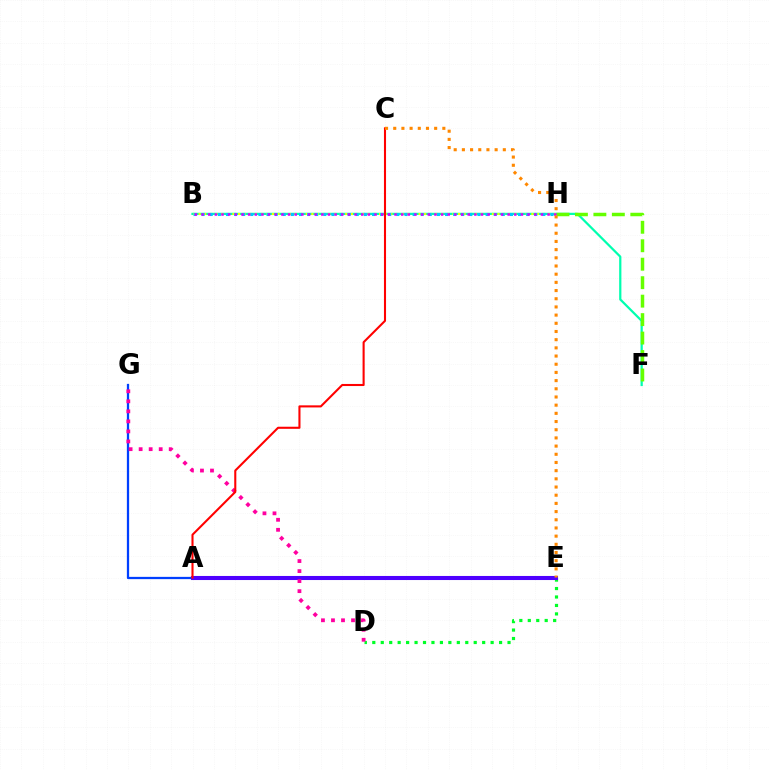{('A', 'G'): [{'color': '#003fff', 'line_style': 'solid', 'thickness': 1.63}], ('D', 'E'): [{'color': '#00ff27', 'line_style': 'dotted', 'thickness': 2.3}], ('A', 'E'): [{'color': '#4f00ff', 'line_style': 'solid', 'thickness': 2.93}], ('B', 'F'): [{'color': '#00ffaf', 'line_style': 'solid', 'thickness': 1.61}], ('D', 'G'): [{'color': '#ff00a0', 'line_style': 'dotted', 'thickness': 2.72}], ('B', 'H'): [{'color': '#eeff00', 'line_style': 'dotted', 'thickness': 1.53}, {'color': '#00c7ff', 'line_style': 'dotted', 'thickness': 2.2}, {'color': '#d600ff', 'line_style': 'dotted', 'thickness': 1.81}], ('F', 'H'): [{'color': '#66ff00', 'line_style': 'dashed', 'thickness': 2.51}], ('A', 'C'): [{'color': '#ff0000', 'line_style': 'solid', 'thickness': 1.5}], ('C', 'E'): [{'color': '#ff8800', 'line_style': 'dotted', 'thickness': 2.22}]}